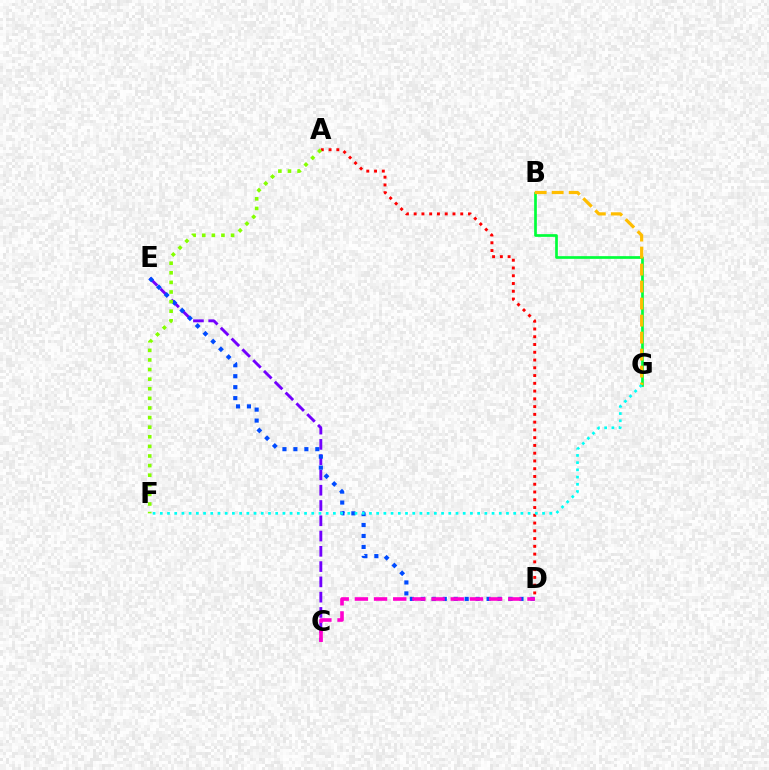{('A', 'D'): [{'color': '#ff0000', 'line_style': 'dotted', 'thickness': 2.11}], ('B', 'G'): [{'color': '#00ff39', 'line_style': 'solid', 'thickness': 1.94}, {'color': '#ffbd00', 'line_style': 'dashed', 'thickness': 2.31}], ('C', 'E'): [{'color': '#7200ff', 'line_style': 'dashed', 'thickness': 2.08}], ('D', 'E'): [{'color': '#004bff', 'line_style': 'dotted', 'thickness': 2.98}], ('C', 'D'): [{'color': '#ff00cf', 'line_style': 'dashed', 'thickness': 2.6}], ('A', 'F'): [{'color': '#84ff00', 'line_style': 'dotted', 'thickness': 2.61}], ('F', 'G'): [{'color': '#00fff6', 'line_style': 'dotted', 'thickness': 1.96}]}